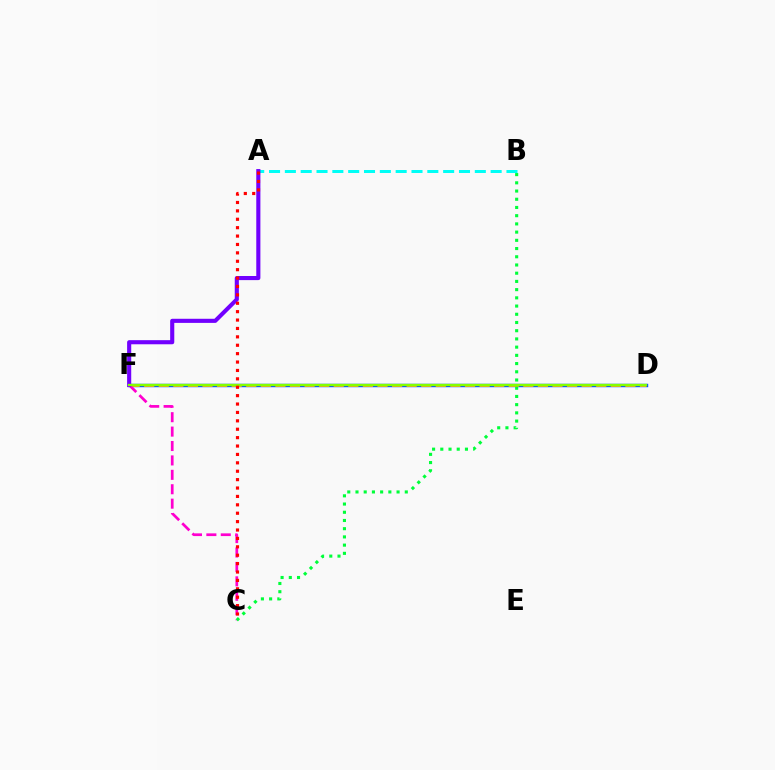{('A', 'B'): [{'color': '#00fff6', 'line_style': 'dashed', 'thickness': 2.15}], ('D', 'F'): [{'color': '#004bff', 'line_style': 'solid', 'thickness': 2.46}, {'color': '#ffbd00', 'line_style': 'dashed', 'thickness': 1.98}, {'color': '#84ff00', 'line_style': 'solid', 'thickness': 1.7}], ('C', 'F'): [{'color': '#ff00cf', 'line_style': 'dashed', 'thickness': 1.96}], ('A', 'F'): [{'color': '#7200ff', 'line_style': 'solid', 'thickness': 2.96}], ('B', 'C'): [{'color': '#00ff39', 'line_style': 'dotted', 'thickness': 2.23}], ('A', 'C'): [{'color': '#ff0000', 'line_style': 'dotted', 'thickness': 2.28}]}